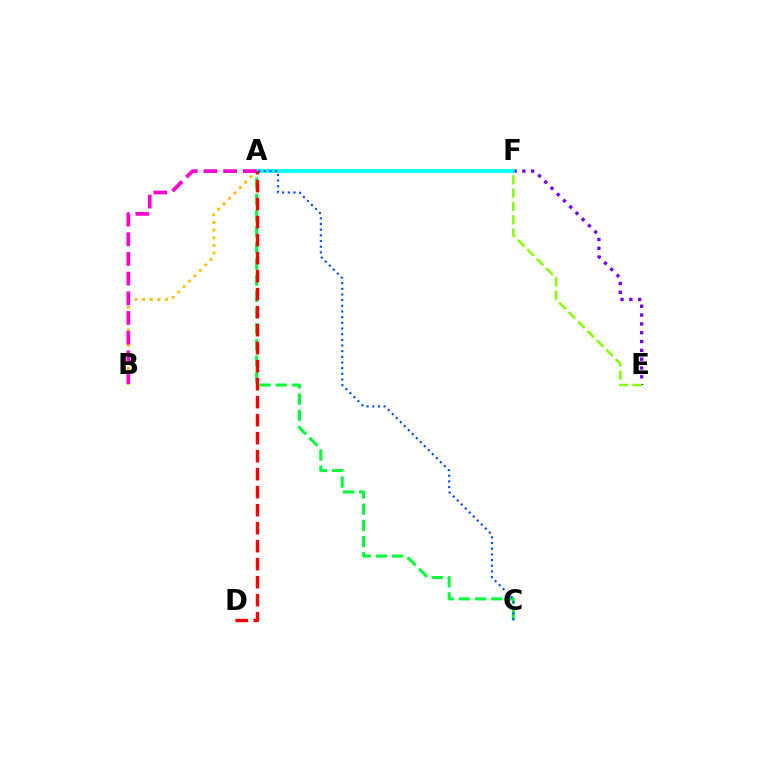{('E', 'F'): [{'color': '#7200ff', 'line_style': 'dotted', 'thickness': 2.4}, {'color': '#84ff00', 'line_style': 'dashed', 'thickness': 1.81}], ('A', 'F'): [{'color': '#00fff6', 'line_style': 'solid', 'thickness': 2.74}], ('A', 'B'): [{'color': '#ffbd00', 'line_style': 'dotted', 'thickness': 2.08}, {'color': '#ff00cf', 'line_style': 'dashed', 'thickness': 2.67}], ('A', 'C'): [{'color': '#00ff39', 'line_style': 'dashed', 'thickness': 2.2}, {'color': '#004bff', 'line_style': 'dotted', 'thickness': 1.54}], ('A', 'D'): [{'color': '#ff0000', 'line_style': 'dashed', 'thickness': 2.45}]}